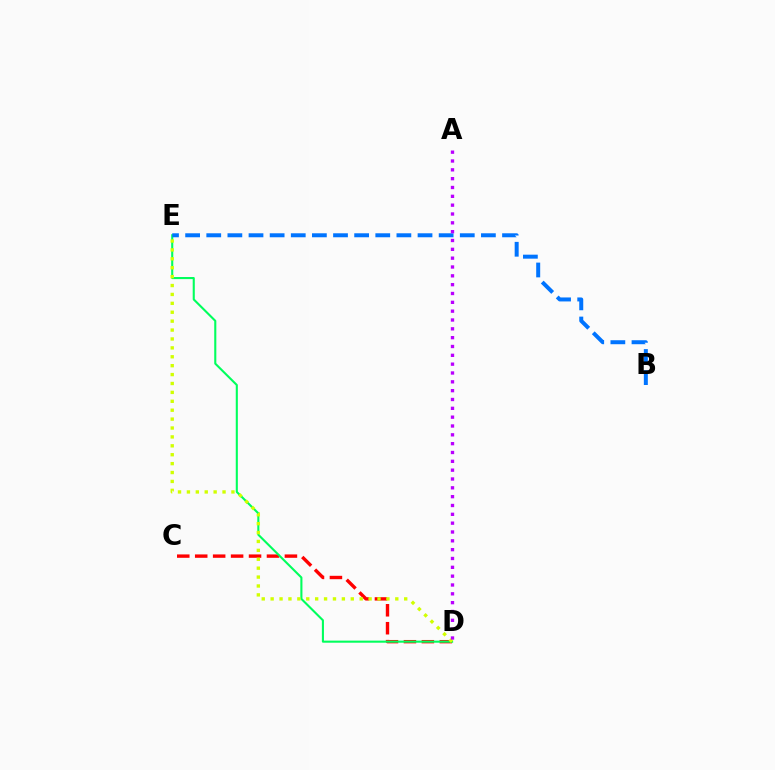{('C', 'D'): [{'color': '#ff0000', 'line_style': 'dashed', 'thickness': 2.44}], ('D', 'E'): [{'color': '#00ff5c', 'line_style': 'solid', 'thickness': 1.51}, {'color': '#d1ff00', 'line_style': 'dotted', 'thickness': 2.42}], ('B', 'E'): [{'color': '#0074ff', 'line_style': 'dashed', 'thickness': 2.87}], ('A', 'D'): [{'color': '#b900ff', 'line_style': 'dotted', 'thickness': 2.4}]}